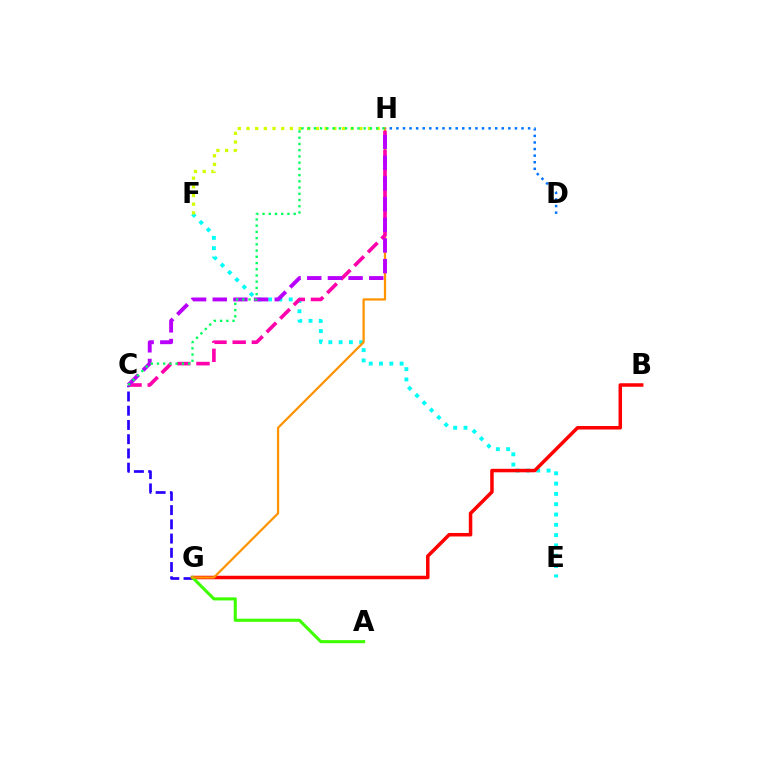{('E', 'F'): [{'color': '#00fff6', 'line_style': 'dotted', 'thickness': 2.8}], ('C', 'G'): [{'color': '#2500ff', 'line_style': 'dashed', 'thickness': 1.93}], ('B', 'G'): [{'color': '#ff0000', 'line_style': 'solid', 'thickness': 2.52}], ('A', 'G'): [{'color': '#3dff00', 'line_style': 'solid', 'thickness': 2.21}], ('D', 'H'): [{'color': '#0074ff', 'line_style': 'dotted', 'thickness': 1.79}], ('G', 'H'): [{'color': '#ff9400', 'line_style': 'solid', 'thickness': 1.62}], ('F', 'H'): [{'color': '#d1ff00', 'line_style': 'dotted', 'thickness': 2.36}], ('C', 'H'): [{'color': '#ff00ac', 'line_style': 'dashed', 'thickness': 2.61}, {'color': '#b900ff', 'line_style': 'dashed', 'thickness': 2.81}, {'color': '#00ff5c', 'line_style': 'dotted', 'thickness': 1.69}]}